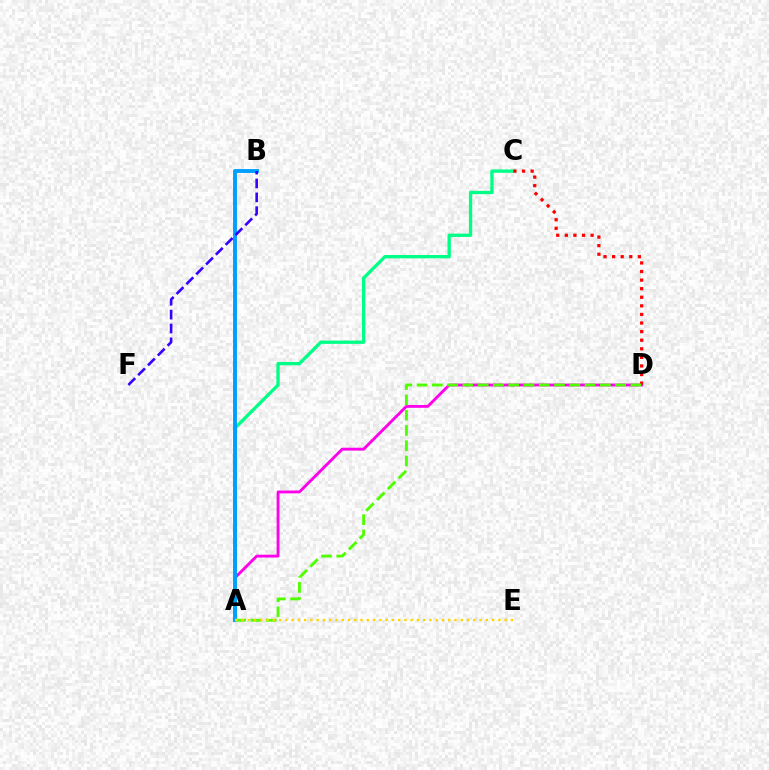{('A', 'D'): [{'color': '#ff00ed', 'line_style': 'solid', 'thickness': 2.06}, {'color': '#4fff00', 'line_style': 'dashed', 'thickness': 2.08}], ('A', 'C'): [{'color': '#00ff86', 'line_style': 'solid', 'thickness': 2.39}], ('C', 'D'): [{'color': '#ff0000', 'line_style': 'dotted', 'thickness': 2.33}], ('A', 'B'): [{'color': '#009eff', 'line_style': 'solid', 'thickness': 2.81}], ('B', 'F'): [{'color': '#3700ff', 'line_style': 'dashed', 'thickness': 1.89}], ('A', 'E'): [{'color': '#ffd500', 'line_style': 'dotted', 'thickness': 1.7}]}